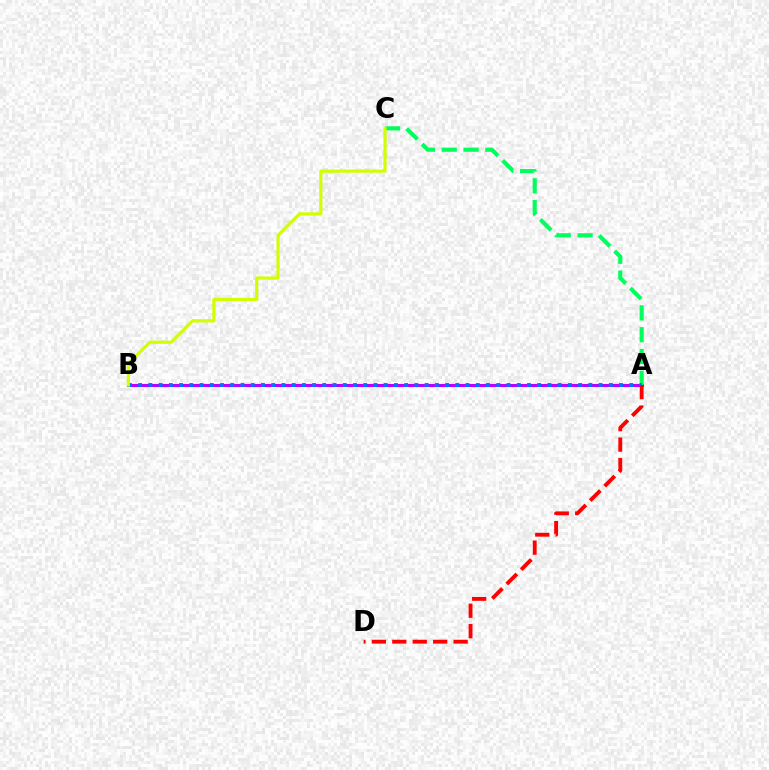{('A', 'B'): [{'color': '#b900ff', 'line_style': 'solid', 'thickness': 2.2}, {'color': '#0074ff', 'line_style': 'dotted', 'thickness': 2.78}], ('A', 'C'): [{'color': '#00ff5c', 'line_style': 'dashed', 'thickness': 2.96}], ('B', 'C'): [{'color': '#d1ff00', 'line_style': 'solid', 'thickness': 2.29}], ('A', 'D'): [{'color': '#ff0000', 'line_style': 'dashed', 'thickness': 2.78}]}